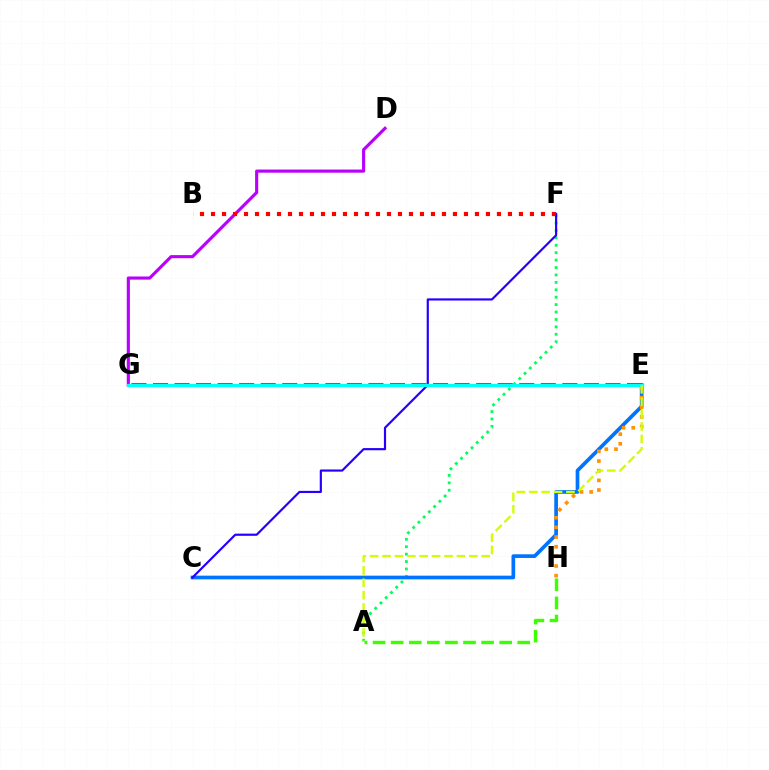{('A', 'F'): [{'color': '#00ff5c', 'line_style': 'dotted', 'thickness': 2.02}], ('C', 'E'): [{'color': '#0074ff', 'line_style': 'solid', 'thickness': 2.65}], ('A', 'H'): [{'color': '#3dff00', 'line_style': 'dashed', 'thickness': 2.46}], ('E', 'H'): [{'color': '#ff9400', 'line_style': 'dotted', 'thickness': 2.62}], ('C', 'F'): [{'color': '#2500ff', 'line_style': 'solid', 'thickness': 1.56}], ('E', 'G'): [{'color': '#ff00ac', 'line_style': 'dashed', 'thickness': 2.93}, {'color': '#00fff6', 'line_style': 'solid', 'thickness': 2.36}], ('D', 'G'): [{'color': '#b900ff', 'line_style': 'solid', 'thickness': 2.25}], ('B', 'F'): [{'color': '#ff0000', 'line_style': 'dotted', 'thickness': 2.99}], ('A', 'E'): [{'color': '#d1ff00', 'line_style': 'dashed', 'thickness': 1.68}]}